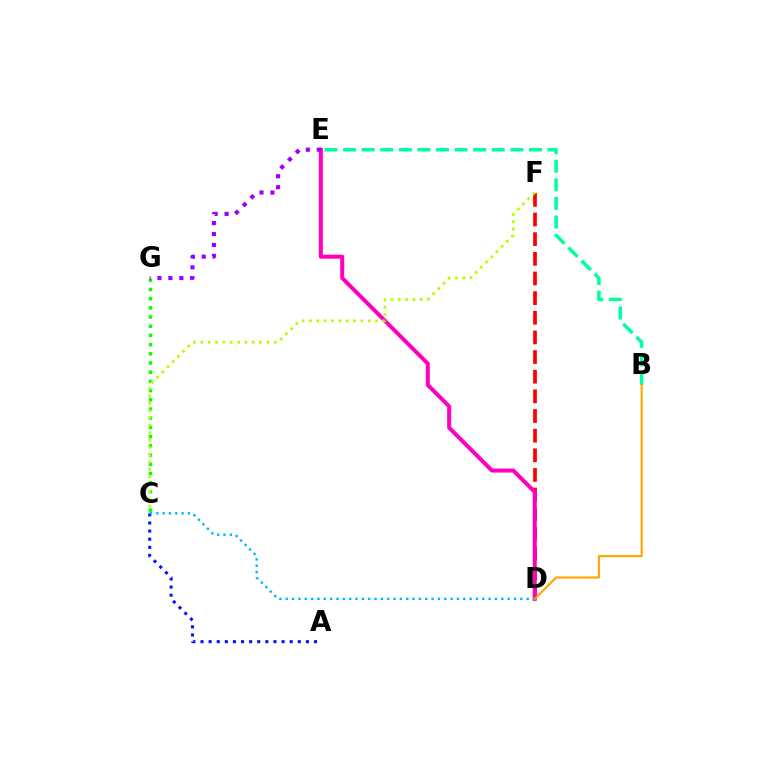{('C', 'G'): [{'color': '#08ff00', 'line_style': 'dotted', 'thickness': 2.5}], ('D', 'F'): [{'color': '#ff0000', 'line_style': 'dashed', 'thickness': 2.67}], ('A', 'C'): [{'color': '#0010ff', 'line_style': 'dotted', 'thickness': 2.2}], ('D', 'E'): [{'color': '#ff00bd', 'line_style': 'solid', 'thickness': 2.9}], ('B', 'E'): [{'color': '#00ff9d', 'line_style': 'dashed', 'thickness': 2.53}], ('B', 'D'): [{'color': '#ffa500', 'line_style': 'solid', 'thickness': 1.53}], ('E', 'G'): [{'color': '#9b00ff', 'line_style': 'dotted', 'thickness': 2.97}], ('C', 'F'): [{'color': '#b3ff00', 'line_style': 'dotted', 'thickness': 2.0}], ('C', 'D'): [{'color': '#00b5ff', 'line_style': 'dotted', 'thickness': 1.72}]}